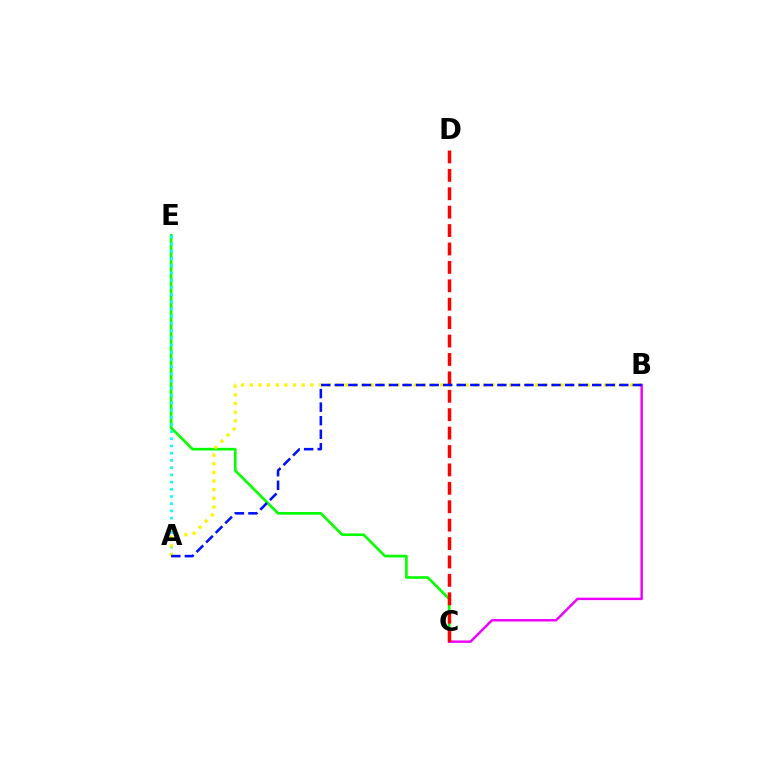{('C', 'E'): [{'color': '#08ff00', 'line_style': 'solid', 'thickness': 1.91}], ('A', 'E'): [{'color': '#00fff6', 'line_style': 'dotted', 'thickness': 1.96}], ('A', 'B'): [{'color': '#fcf500', 'line_style': 'dotted', 'thickness': 2.35}, {'color': '#0010ff', 'line_style': 'dashed', 'thickness': 1.84}], ('B', 'C'): [{'color': '#ee00ff', 'line_style': 'solid', 'thickness': 1.77}], ('C', 'D'): [{'color': '#ff0000', 'line_style': 'dashed', 'thickness': 2.5}]}